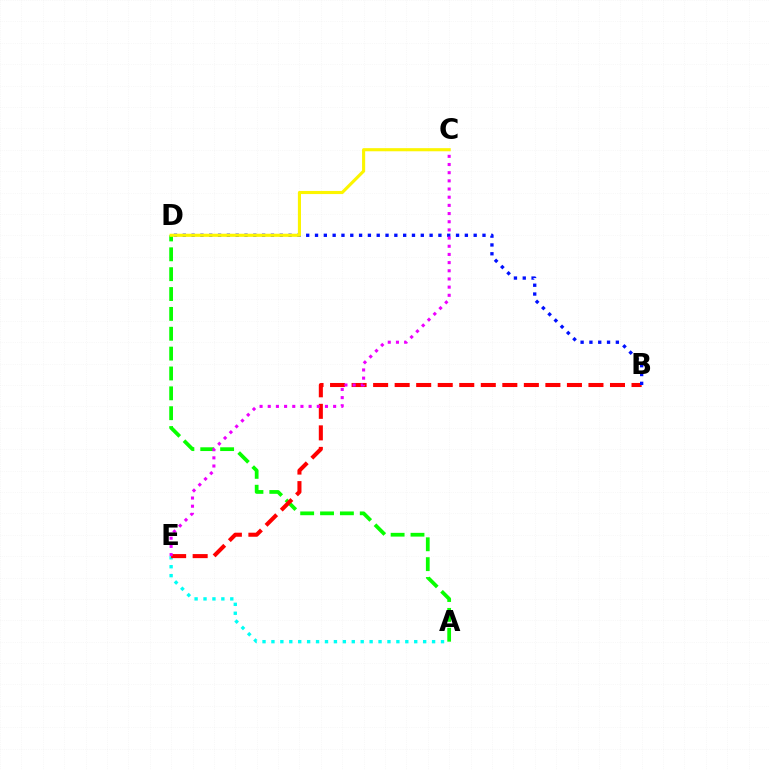{('A', 'E'): [{'color': '#00fff6', 'line_style': 'dotted', 'thickness': 2.42}], ('A', 'D'): [{'color': '#08ff00', 'line_style': 'dashed', 'thickness': 2.7}], ('B', 'E'): [{'color': '#ff0000', 'line_style': 'dashed', 'thickness': 2.93}], ('B', 'D'): [{'color': '#0010ff', 'line_style': 'dotted', 'thickness': 2.39}], ('C', 'E'): [{'color': '#ee00ff', 'line_style': 'dotted', 'thickness': 2.22}], ('C', 'D'): [{'color': '#fcf500', 'line_style': 'solid', 'thickness': 2.24}]}